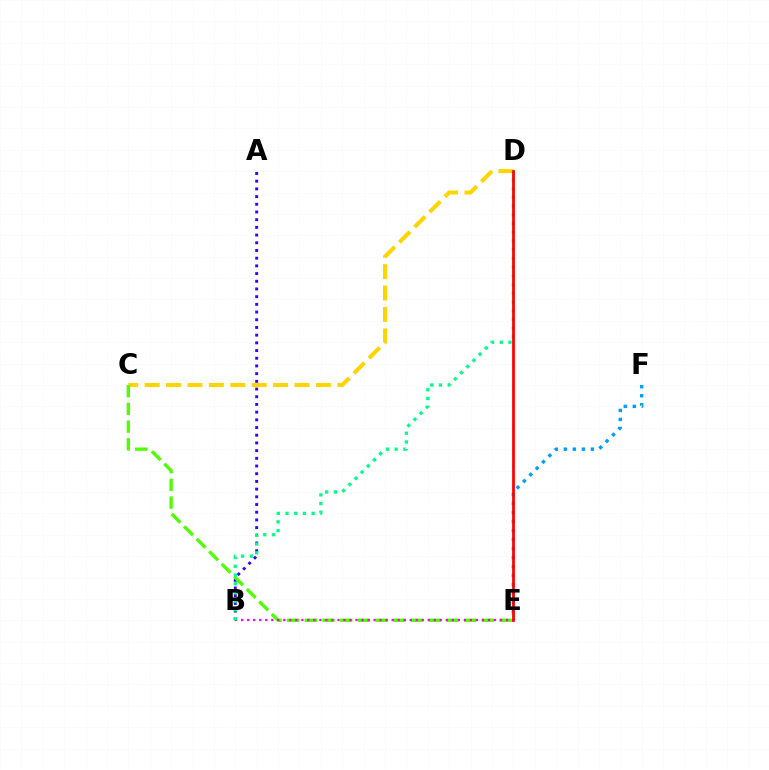{('A', 'B'): [{'color': '#3700ff', 'line_style': 'dotted', 'thickness': 2.09}], ('C', 'D'): [{'color': '#ffd500', 'line_style': 'dashed', 'thickness': 2.91}], ('E', 'F'): [{'color': '#009eff', 'line_style': 'dotted', 'thickness': 2.45}], ('C', 'E'): [{'color': '#4fff00', 'line_style': 'dashed', 'thickness': 2.41}], ('B', 'E'): [{'color': '#ff00ed', 'line_style': 'dotted', 'thickness': 1.64}], ('B', 'D'): [{'color': '#00ff86', 'line_style': 'dotted', 'thickness': 2.37}], ('D', 'E'): [{'color': '#ff0000', 'line_style': 'solid', 'thickness': 1.98}]}